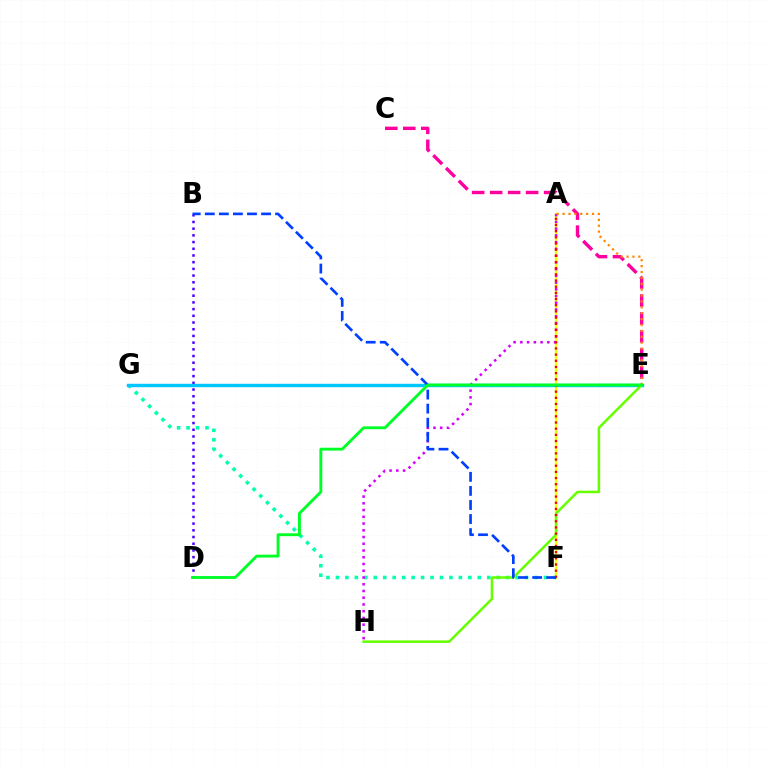{('A', 'F'): [{'color': '#eeff00', 'line_style': 'solid', 'thickness': 1.67}, {'color': '#ff0000', 'line_style': 'dotted', 'thickness': 1.68}], ('C', 'E'): [{'color': '#ff00a0', 'line_style': 'dashed', 'thickness': 2.44}], ('B', 'D'): [{'color': '#4f00ff', 'line_style': 'dotted', 'thickness': 1.82}], ('F', 'G'): [{'color': '#00ffaf', 'line_style': 'dotted', 'thickness': 2.57}], ('A', 'H'): [{'color': '#d600ff', 'line_style': 'dotted', 'thickness': 1.83}], ('E', 'G'): [{'color': '#00c7ff', 'line_style': 'solid', 'thickness': 2.46}], ('E', 'H'): [{'color': '#66ff00', 'line_style': 'solid', 'thickness': 1.82}], ('B', 'F'): [{'color': '#003fff', 'line_style': 'dashed', 'thickness': 1.91}], ('A', 'E'): [{'color': '#ff8800', 'line_style': 'dotted', 'thickness': 1.6}], ('D', 'E'): [{'color': '#00ff27', 'line_style': 'solid', 'thickness': 2.08}]}